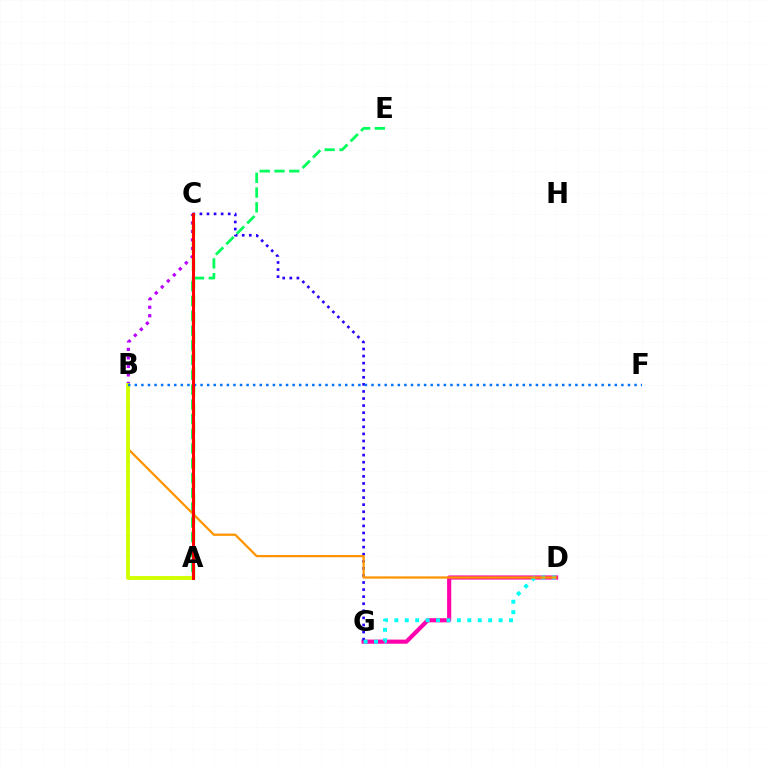{('B', 'C'): [{'color': '#b900ff', 'line_style': 'dotted', 'thickness': 2.31}], ('D', 'G'): [{'color': '#ff00ac', 'line_style': 'solid', 'thickness': 2.98}, {'color': '#00fff6', 'line_style': 'dotted', 'thickness': 2.83}], ('A', 'E'): [{'color': '#00ff5c', 'line_style': 'dashed', 'thickness': 2.0}], ('C', 'G'): [{'color': '#2500ff', 'line_style': 'dotted', 'thickness': 1.92}], ('B', 'D'): [{'color': '#ff9400', 'line_style': 'solid', 'thickness': 1.62}], ('A', 'C'): [{'color': '#3dff00', 'line_style': 'dashed', 'thickness': 2.46}, {'color': '#ff0000', 'line_style': 'solid', 'thickness': 2.15}], ('A', 'B'): [{'color': '#d1ff00', 'line_style': 'solid', 'thickness': 2.79}], ('B', 'F'): [{'color': '#0074ff', 'line_style': 'dotted', 'thickness': 1.79}]}